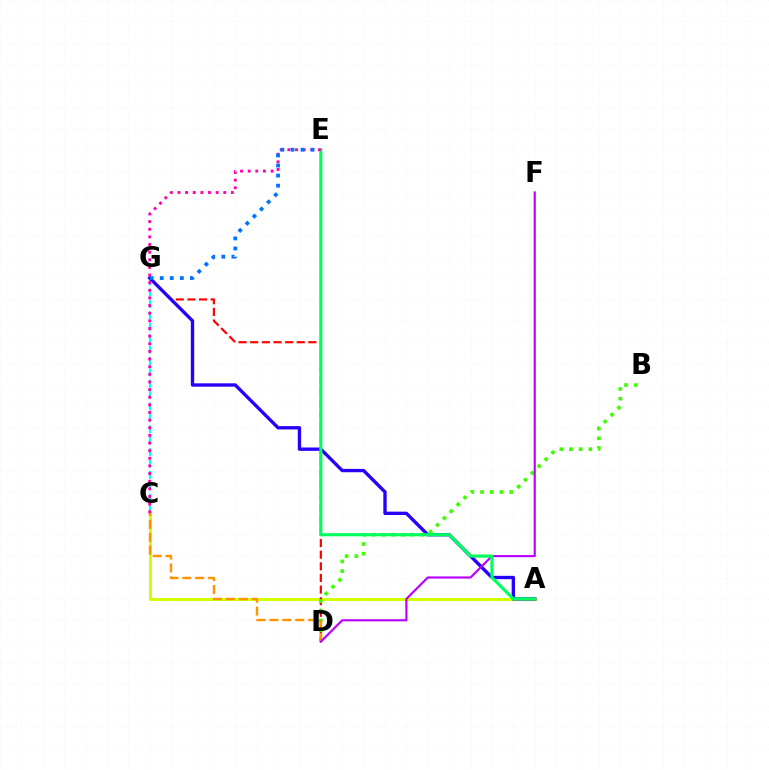{('C', 'G'): [{'color': '#00fff6', 'line_style': 'dashed', 'thickness': 1.55}], ('A', 'C'): [{'color': '#d1ff00', 'line_style': 'solid', 'thickness': 2.19}], ('D', 'G'): [{'color': '#ff0000', 'line_style': 'dashed', 'thickness': 1.58}], ('A', 'G'): [{'color': '#2500ff', 'line_style': 'solid', 'thickness': 2.41}], ('B', 'D'): [{'color': '#3dff00', 'line_style': 'dotted', 'thickness': 2.63}], ('C', 'D'): [{'color': '#ff9400', 'line_style': 'dashed', 'thickness': 1.75}], ('D', 'F'): [{'color': '#b900ff', 'line_style': 'solid', 'thickness': 1.56}], ('A', 'E'): [{'color': '#00ff5c', 'line_style': 'solid', 'thickness': 2.25}], ('C', 'E'): [{'color': '#ff00ac', 'line_style': 'dotted', 'thickness': 2.07}], ('E', 'G'): [{'color': '#0074ff', 'line_style': 'dotted', 'thickness': 2.74}]}